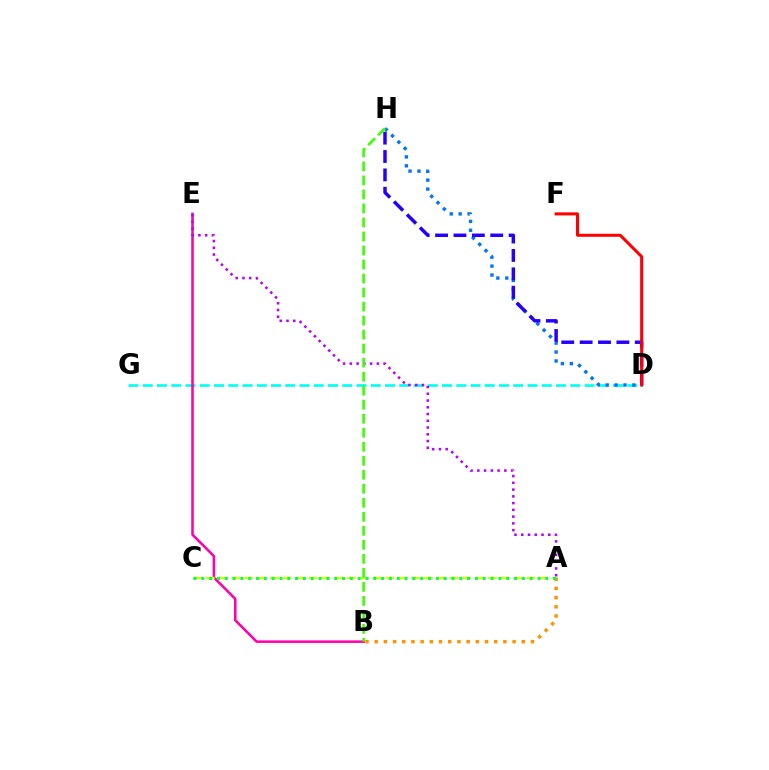{('D', 'G'): [{'color': '#00fff6', 'line_style': 'dashed', 'thickness': 1.94}], ('D', 'H'): [{'color': '#0074ff', 'line_style': 'dotted', 'thickness': 2.43}, {'color': '#2500ff', 'line_style': 'dashed', 'thickness': 2.5}], ('A', 'B'): [{'color': '#ff9400', 'line_style': 'dotted', 'thickness': 2.5}], ('B', 'E'): [{'color': '#ff00ac', 'line_style': 'solid', 'thickness': 1.84}], ('A', 'C'): [{'color': '#d1ff00', 'line_style': 'dashed', 'thickness': 1.74}, {'color': '#00ff5c', 'line_style': 'dotted', 'thickness': 2.12}], ('A', 'E'): [{'color': '#b900ff', 'line_style': 'dotted', 'thickness': 1.84}], ('B', 'H'): [{'color': '#3dff00', 'line_style': 'dashed', 'thickness': 1.9}], ('D', 'F'): [{'color': '#ff0000', 'line_style': 'solid', 'thickness': 2.18}]}